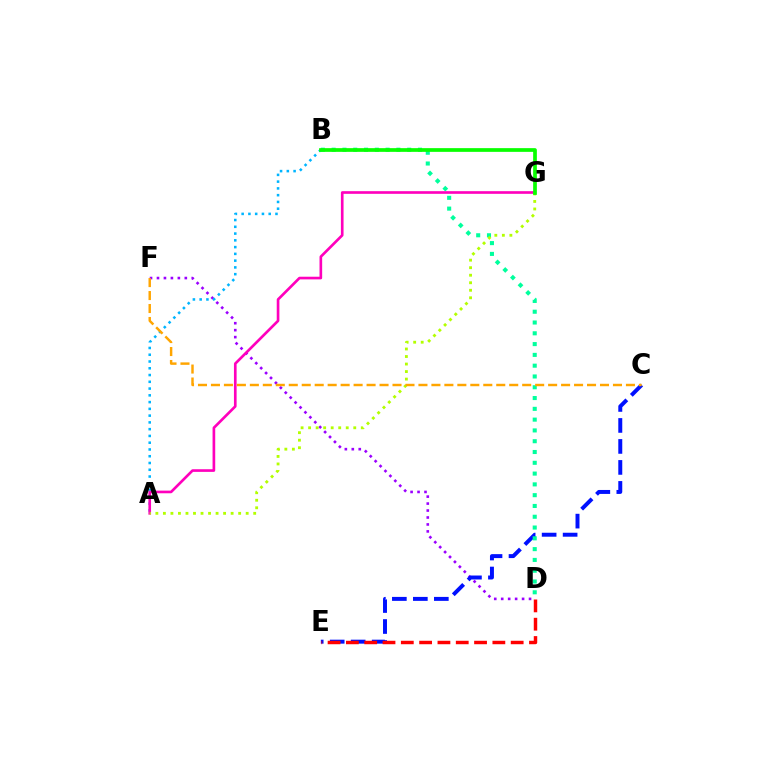{('D', 'F'): [{'color': '#9b00ff', 'line_style': 'dotted', 'thickness': 1.89}], ('C', 'E'): [{'color': '#0010ff', 'line_style': 'dashed', 'thickness': 2.85}], ('B', 'D'): [{'color': '#00ff9d', 'line_style': 'dotted', 'thickness': 2.93}], ('A', 'B'): [{'color': '#00b5ff', 'line_style': 'dotted', 'thickness': 1.84}], ('D', 'E'): [{'color': '#ff0000', 'line_style': 'dashed', 'thickness': 2.49}], ('A', 'G'): [{'color': '#ff00bd', 'line_style': 'solid', 'thickness': 1.91}, {'color': '#b3ff00', 'line_style': 'dotted', 'thickness': 2.04}], ('B', 'G'): [{'color': '#08ff00', 'line_style': 'solid', 'thickness': 2.67}], ('C', 'F'): [{'color': '#ffa500', 'line_style': 'dashed', 'thickness': 1.76}]}